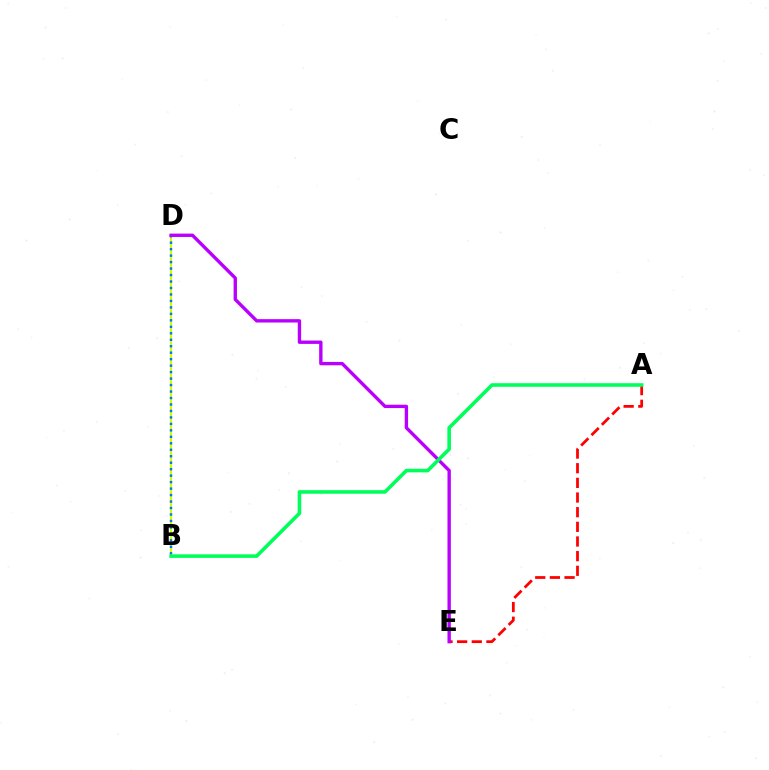{('B', 'D'): [{'color': '#d1ff00', 'line_style': 'solid', 'thickness': 1.53}, {'color': '#0074ff', 'line_style': 'dotted', 'thickness': 1.76}], ('A', 'E'): [{'color': '#ff0000', 'line_style': 'dashed', 'thickness': 1.99}], ('D', 'E'): [{'color': '#b900ff', 'line_style': 'solid', 'thickness': 2.42}], ('A', 'B'): [{'color': '#00ff5c', 'line_style': 'solid', 'thickness': 2.59}]}